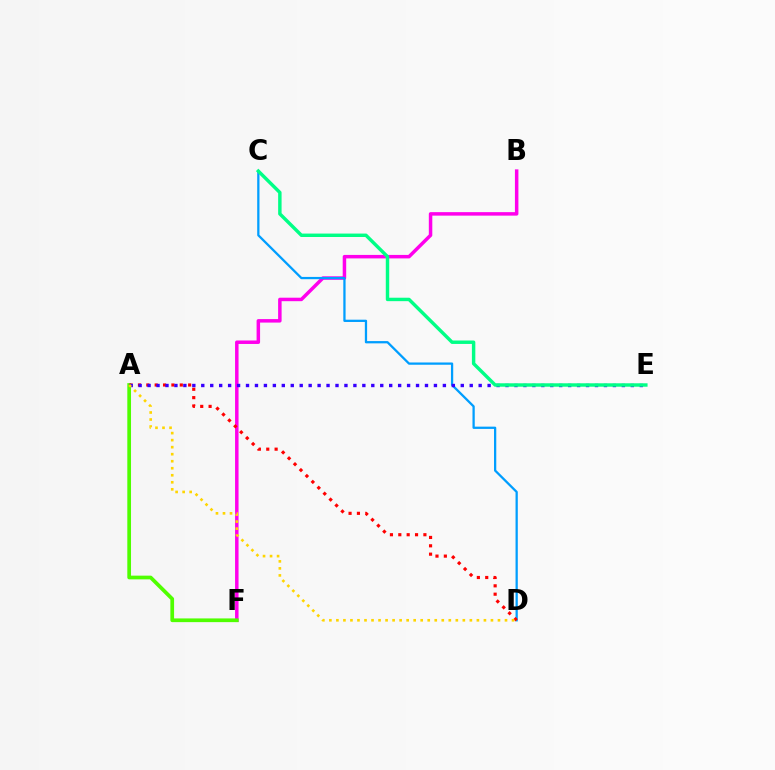{('B', 'F'): [{'color': '#ff00ed', 'line_style': 'solid', 'thickness': 2.51}], ('C', 'D'): [{'color': '#009eff', 'line_style': 'solid', 'thickness': 1.64}], ('A', 'F'): [{'color': '#4fff00', 'line_style': 'solid', 'thickness': 2.67}], ('A', 'D'): [{'color': '#ff0000', 'line_style': 'dotted', 'thickness': 2.27}, {'color': '#ffd500', 'line_style': 'dotted', 'thickness': 1.91}], ('A', 'E'): [{'color': '#3700ff', 'line_style': 'dotted', 'thickness': 2.43}], ('C', 'E'): [{'color': '#00ff86', 'line_style': 'solid', 'thickness': 2.47}]}